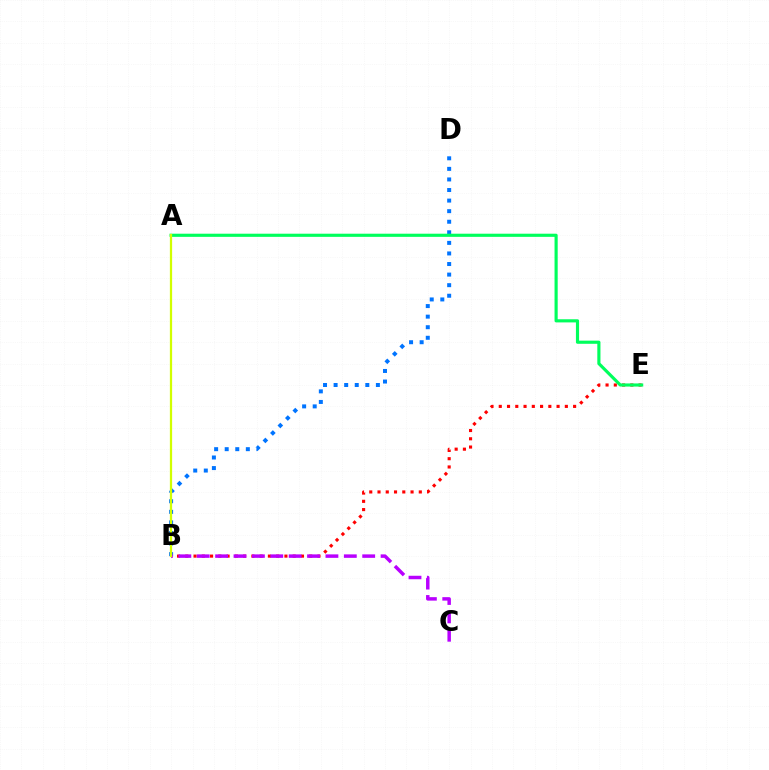{('B', 'E'): [{'color': '#ff0000', 'line_style': 'dotted', 'thickness': 2.24}], ('B', 'D'): [{'color': '#0074ff', 'line_style': 'dotted', 'thickness': 2.87}], ('B', 'C'): [{'color': '#b900ff', 'line_style': 'dashed', 'thickness': 2.5}], ('A', 'E'): [{'color': '#00ff5c', 'line_style': 'solid', 'thickness': 2.27}], ('A', 'B'): [{'color': '#d1ff00', 'line_style': 'solid', 'thickness': 1.62}]}